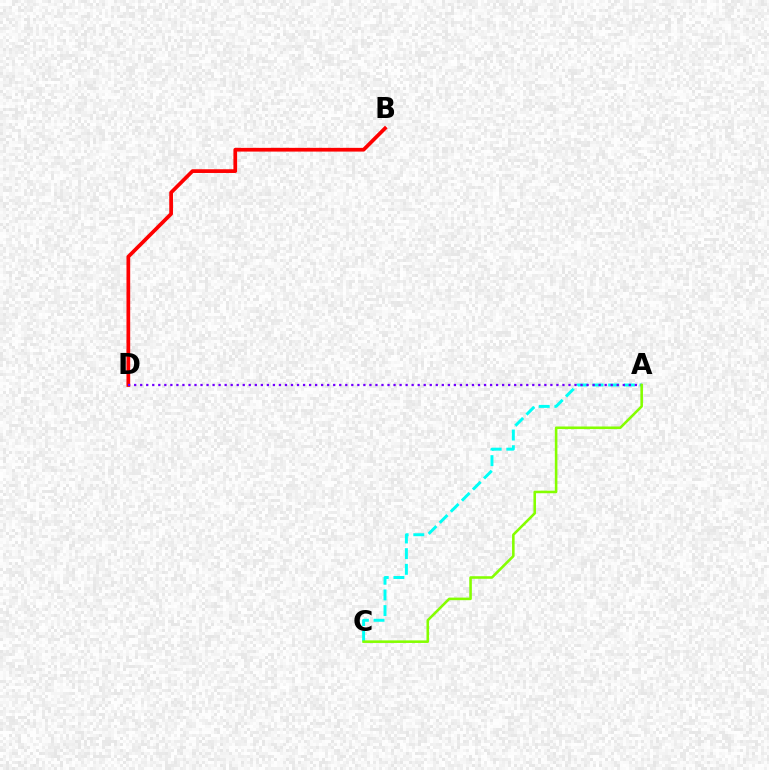{('B', 'D'): [{'color': '#ff0000', 'line_style': 'solid', 'thickness': 2.68}], ('A', 'C'): [{'color': '#00fff6', 'line_style': 'dashed', 'thickness': 2.13}, {'color': '#84ff00', 'line_style': 'solid', 'thickness': 1.85}], ('A', 'D'): [{'color': '#7200ff', 'line_style': 'dotted', 'thickness': 1.64}]}